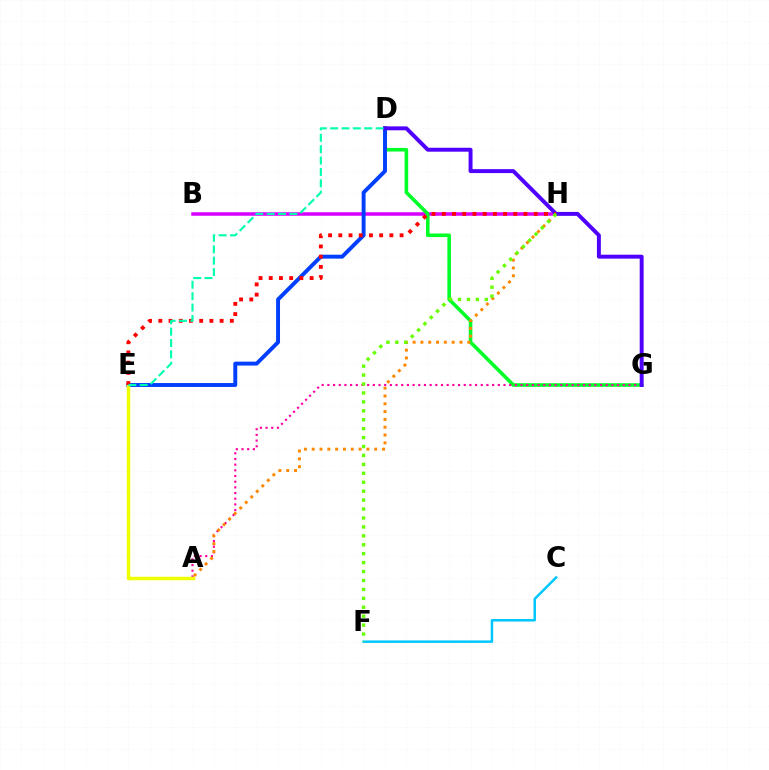{('B', 'H'): [{'color': '#d600ff', 'line_style': 'solid', 'thickness': 2.52}], ('C', 'F'): [{'color': '#00c7ff', 'line_style': 'solid', 'thickness': 1.8}], ('D', 'G'): [{'color': '#00ff27', 'line_style': 'solid', 'thickness': 2.59}, {'color': '#4f00ff', 'line_style': 'solid', 'thickness': 2.83}], ('D', 'E'): [{'color': '#003fff', 'line_style': 'solid', 'thickness': 2.82}, {'color': '#00ffaf', 'line_style': 'dashed', 'thickness': 1.55}], ('A', 'G'): [{'color': '#ff00a0', 'line_style': 'dotted', 'thickness': 1.54}], ('A', 'E'): [{'color': '#eeff00', 'line_style': 'solid', 'thickness': 2.49}], ('A', 'H'): [{'color': '#ff8800', 'line_style': 'dotted', 'thickness': 2.12}], ('E', 'H'): [{'color': '#ff0000', 'line_style': 'dotted', 'thickness': 2.77}], ('F', 'H'): [{'color': '#66ff00', 'line_style': 'dotted', 'thickness': 2.43}]}